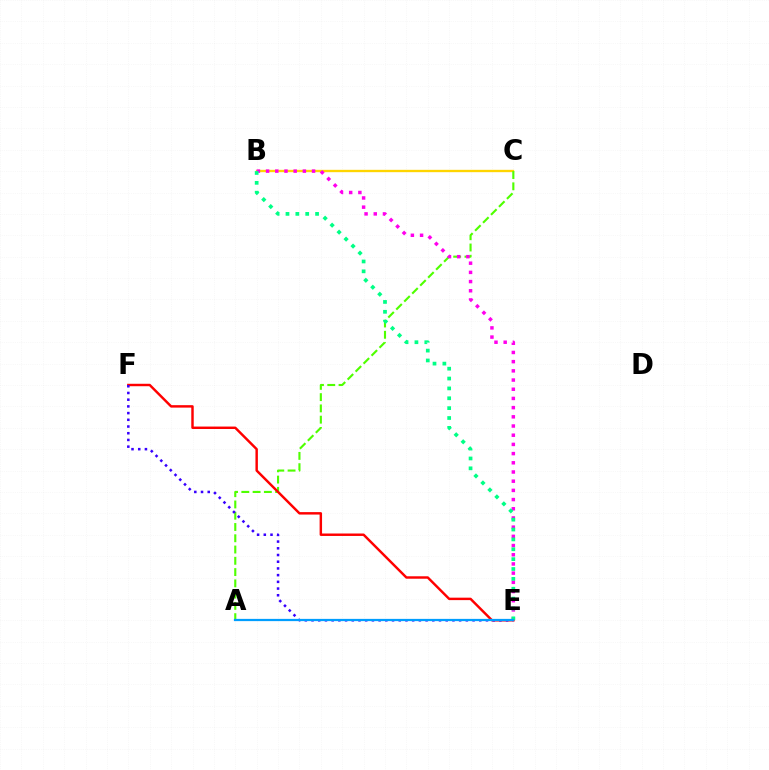{('B', 'C'): [{'color': '#ffd500', 'line_style': 'solid', 'thickness': 1.69}], ('A', 'C'): [{'color': '#4fff00', 'line_style': 'dashed', 'thickness': 1.53}], ('B', 'E'): [{'color': '#ff00ed', 'line_style': 'dotted', 'thickness': 2.5}, {'color': '#00ff86', 'line_style': 'dotted', 'thickness': 2.68}], ('E', 'F'): [{'color': '#ff0000', 'line_style': 'solid', 'thickness': 1.76}, {'color': '#3700ff', 'line_style': 'dotted', 'thickness': 1.82}], ('A', 'E'): [{'color': '#009eff', 'line_style': 'solid', 'thickness': 1.62}]}